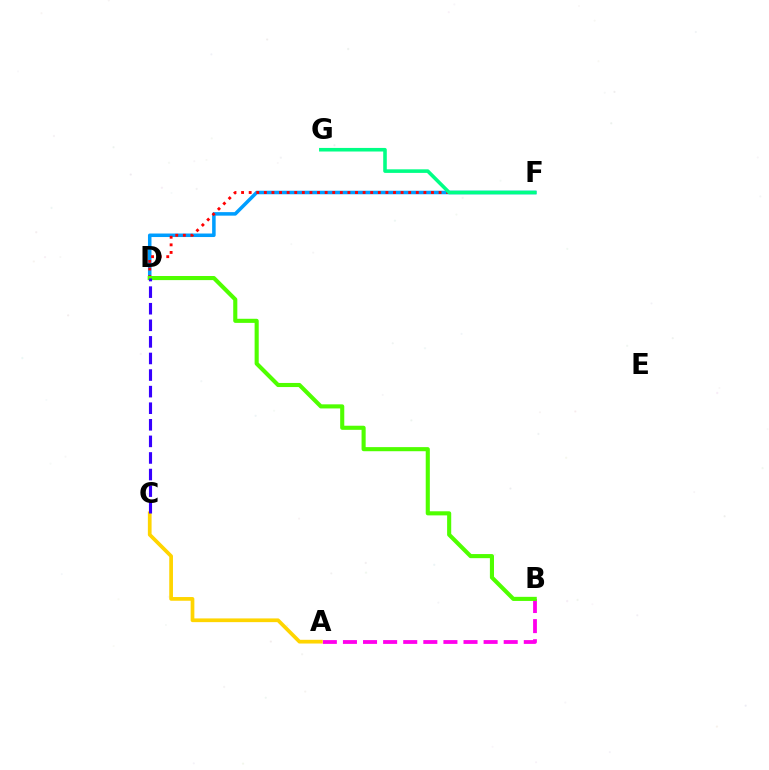{('D', 'F'): [{'color': '#009eff', 'line_style': 'solid', 'thickness': 2.54}, {'color': '#ff0000', 'line_style': 'dotted', 'thickness': 2.06}], ('A', 'B'): [{'color': '#ff00ed', 'line_style': 'dashed', 'thickness': 2.73}], ('F', 'G'): [{'color': '#00ff86', 'line_style': 'solid', 'thickness': 2.58}], ('B', 'D'): [{'color': '#4fff00', 'line_style': 'solid', 'thickness': 2.95}], ('A', 'C'): [{'color': '#ffd500', 'line_style': 'solid', 'thickness': 2.68}], ('C', 'D'): [{'color': '#3700ff', 'line_style': 'dashed', 'thickness': 2.25}]}